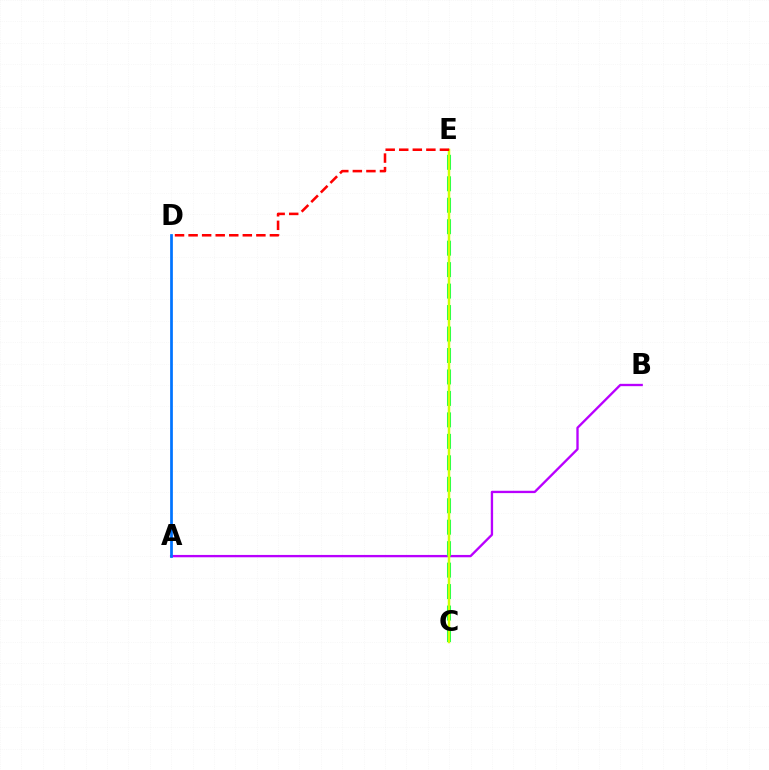{('A', 'B'): [{'color': '#b900ff', 'line_style': 'solid', 'thickness': 1.68}], ('C', 'E'): [{'color': '#00ff5c', 'line_style': 'dashed', 'thickness': 2.92}, {'color': '#d1ff00', 'line_style': 'solid', 'thickness': 1.79}], ('A', 'D'): [{'color': '#0074ff', 'line_style': 'solid', 'thickness': 1.96}], ('D', 'E'): [{'color': '#ff0000', 'line_style': 'dashed', 'thickness': 1.84}]}